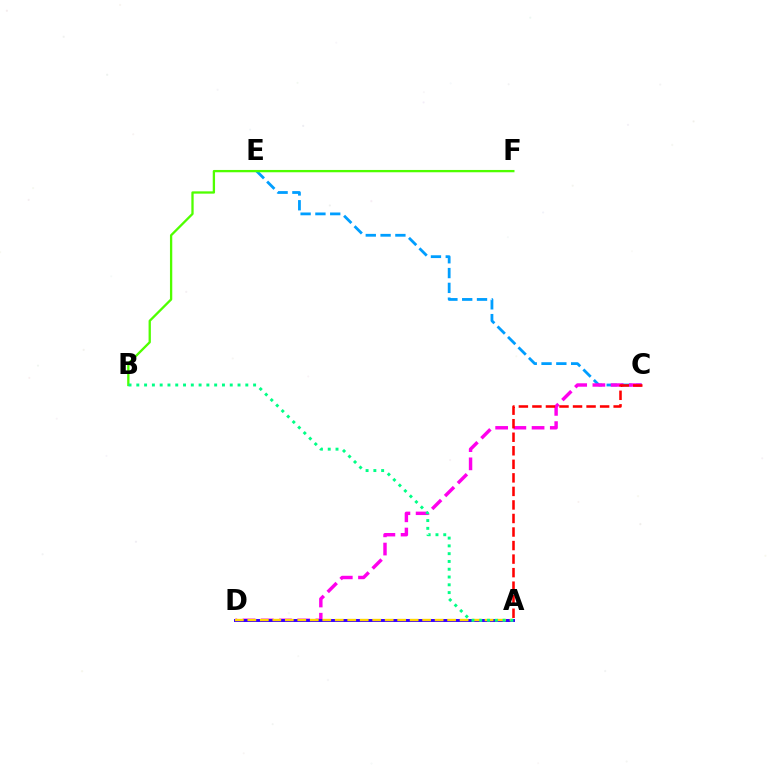{('C', 'E'): [{'color': '#009eff', 'line_style': 'dashed', 'thickness': 2.01}], ('C', 'D'): [{'color': '#ff00ed', 'line_style': 'dashed', 'thickness': 2.47}], ('B', 'F'): [{'color': '#4fff00', 'line_style': 'solid', 'thickness': 1.66}], ('A', 'D'): [{'color': '#3700ff', 'line_style': 'solid', 'thickness': 2.12}, {'color': '#ffd500', 'line_style': 'dashed', 'thickness': 1.7}], ('A', 'C'): [{'color': '#ff0000', 'line_style': 'dashed', 'thickness': 1.84}], ('A', 'B'): [{'color': '#00ff86', 'line_style': 'dotted', 'thickness': 2.12}]}